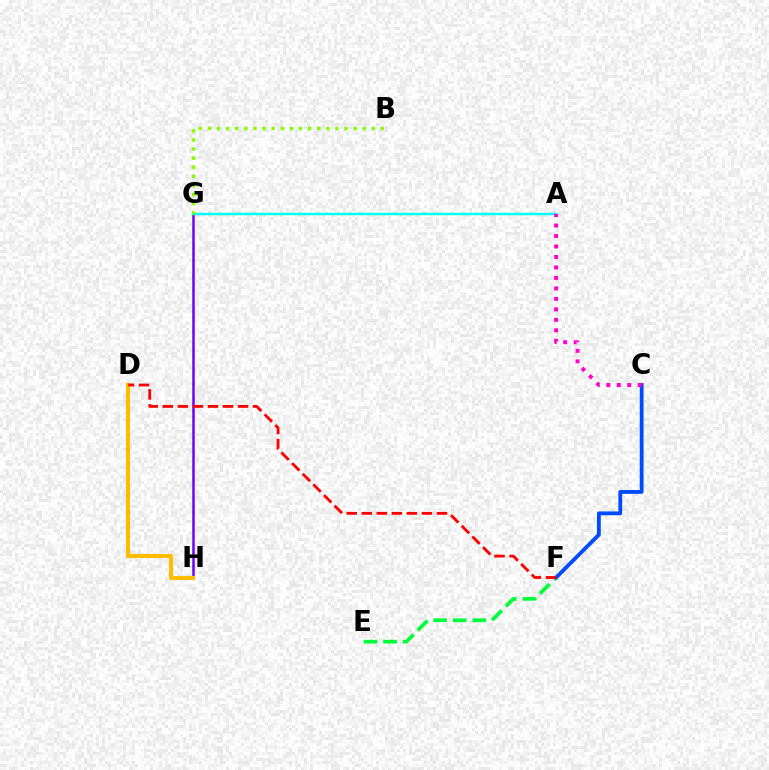{('G', 'H'): [{'color': '#7200ff', 'line_style': 'solid', 'thickness': 1.81}], ('A', 'G'): [{'color': '#00fff6', 'line_style': 'solid', 'thickness': 1.77}], ('E', 'F'): [{'color': '#00ff39', 'line_style': 'dashed', 'thickness': 2.67}], ('C', 'F'): [{'color': '#004bff', 'line_style': 'solid', 'thickness': 2.75}], ('D', 'H'): [{'color': '#ffbd00', 'line_style': 'solid', 'thickness': 2.93}], ('A', 'C'): [{'color': '#ff00cf', 'line_style': 'dotted', 'thickness': 2.85}], ('B', 'G'): [{'color': '#84ff00', 'line_style': 'dotted', 'thickness': 2.47}], ('D', 'F'): [{'color': '#ff0000', 'line_style': 'dashed', 'thickness': 2.04}]}